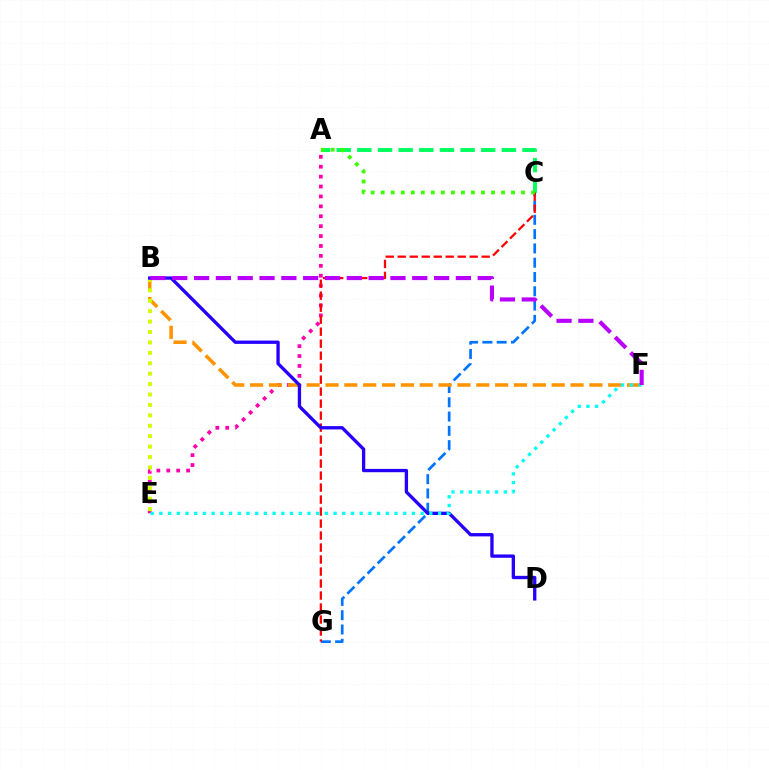{('C', 'G'): [{'color': '#0074ff', 'line_style': 'dashed', 'thickness': 1.94}, {'color': '#ff0000', 'line_style': 'dashed', 'thickness': 1.63}], ('A', 'C'): [{'color': '#00ff5c', 'line_style': 'dashed', 'thickness': 2.8}, {'color': '#3dff00', 'line_style': 'dotted', 'thickness': 2.72}], ('A', 'E'): [{'color': '#ff00ac', 'line_style': 'dotted', 'thickness': 2.69}], ('B', 'F'): [{'color': '#ff9400', 'line_style': 'dashed', 'thickness': 2.56}, {'color': '#b900ff', 'line_style': 'dashed', 'thickness': 2.96}], ('B', 'E'): [{'color': '#d1ff00', 'line_style': 'dotted', 'thickness': 2.83}], ('B', 'D'): [{'color': '#2500ff', 'line_style': 'solid', 'thickness': 2.39}], ('E', 'F'): [{'color': '#00fff6', 'line_style': 'dotted', 'thickness': 2.37}]}